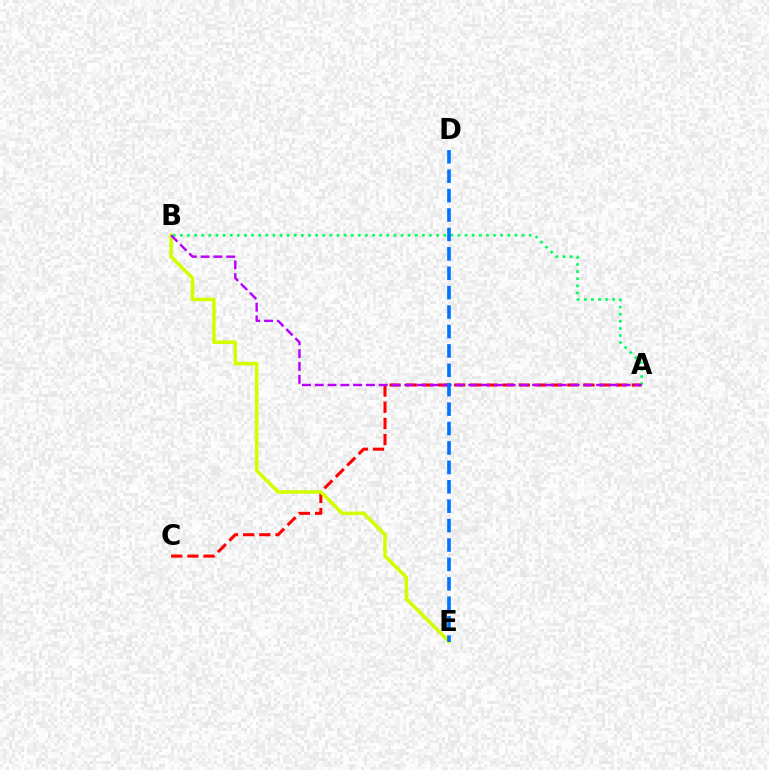{('A', 'C'): [{'color': '#ff0000', 'line_style': 'dashed', 'thickness': 2.19}], ('B', 'E'): [{'color': '#d1ff00', 'line_style': 'solid', 'thickness': 2.57}], ('A', 'B'): [{'color': '#00ff5c', 'line_style': 'dotted', 'thickness': 1.93}, {'color': '#b900ff', 'line_style': 'dashed', 'thickness': 1.74}], ('D', 'E'): [{'color': '#0074ff', 'line_style': 'dashed', 'thickness': 2.64}]}